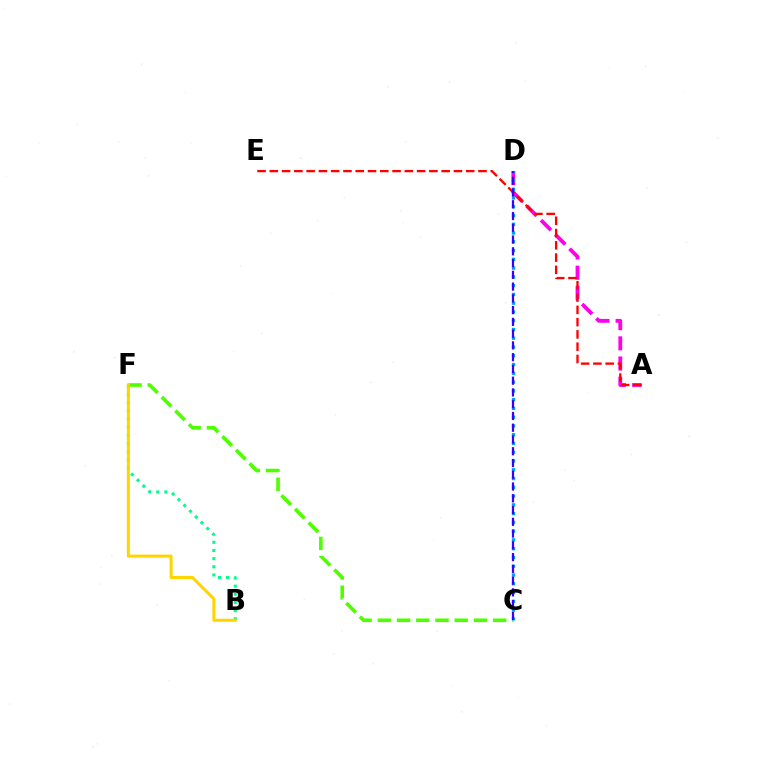{('B', 'F'): [{'color': '#00ff86', 'line_style': 'dotted', 'thickness': 2.21}, {'color': '#ffd500', 'line_style': 'solid', 'thickness': 2.19}], ('A', 'D'): [{'color': '#ff00ed', 'line_style': 'dashed', 'thickness': 2.74}], ('A', 'E'): [{'color': '#ff0000', 'line_style': 'dashed', 'thickness': 1.67}], ('C', 'F'): [{'color': '#4fff00', 'line_style': 'dashed', 'thickness': 2.61}], ('C', 'D'): [{'color': '#009eff', 'line_style': 'dotted', 'thickness': 2.38}, {'color': '#3700ff', 'line_style': 'dashed', 'thickness': 1.6}]}